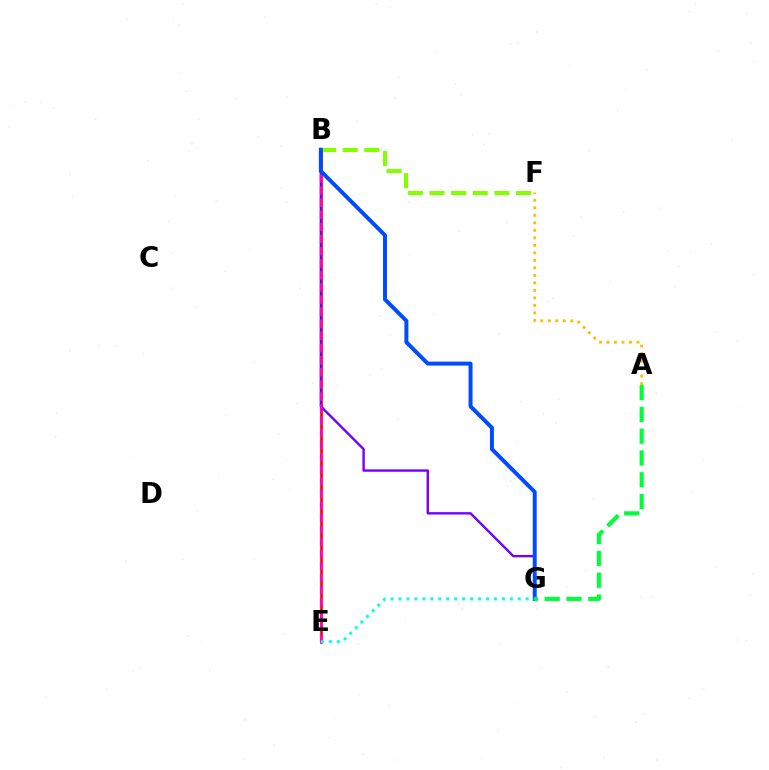{('B', 'E'): [{'color': '#ff0000', 'line_style': 'solid', 'thickness': 1.91}, {'color': '#ff00cf', 'line_style': 'dashed', 'thickness': 1.65}], ('B', 'G'): [{'color': '#7200ff', 'line_style': 'solid', 'thickness': 1.72}, {'color': '#004bff', 'line_style': 'solid', 'thickness': 2.85}], ('B', 'F'): [{'color': '#84ff00', 'line_style': 'dashed', 'thickness': 2.94}], ('E', 'G'): [{'color': '#00fff6', 'line_style': 'dotted', 'thickness': 2.16}], ('A', 'F'): [{'color': '#ffbd00', 'line_style': 'dotted', 'thickness': 2.04}], ('A', 'G'): [{'color': '#00ff39', 'line_style': 'dashed', 'thickness': 2.96}]}